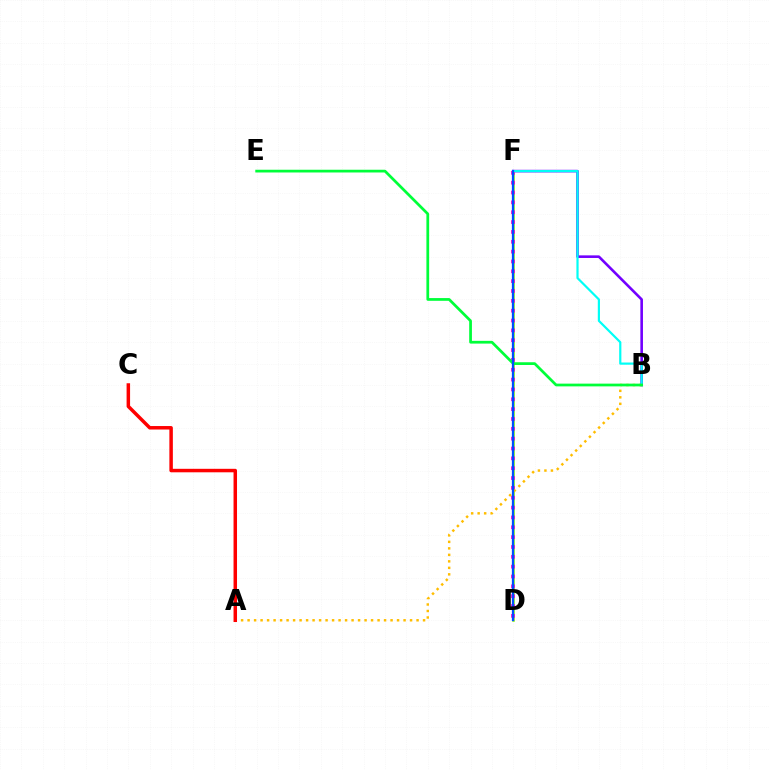{('B', 'F'): [{'color': '#7200ff', 'line_style': 'solid', 'thickness': 1.88}, {'color': '#00fff6', 'line_style': 'solid', 'thickness': 1.58}], ('D', 'F'): [{'color': '#84ff00', 'line_style': 'solid', 'thickness': 1.82}, {'color': '#ff00cf', 'line_style': 'dotted', 'thickness': 2.67}, {'color': '#004bff', 'line_style': 'solid', 'thickness': 1.63}], ('A', 'B'): [{'color': '#ffbd00', 'line_style': 'dotted', 'thickness': 1.77}], ('A', 'C'): [{'color': '#ff0000', 'line_style': 'solid', 'thickness': 2.51}], ('B', 'E'): [{'color': '#00ff39', 'line_style': 'solid', 'thickness': 1.97}]}